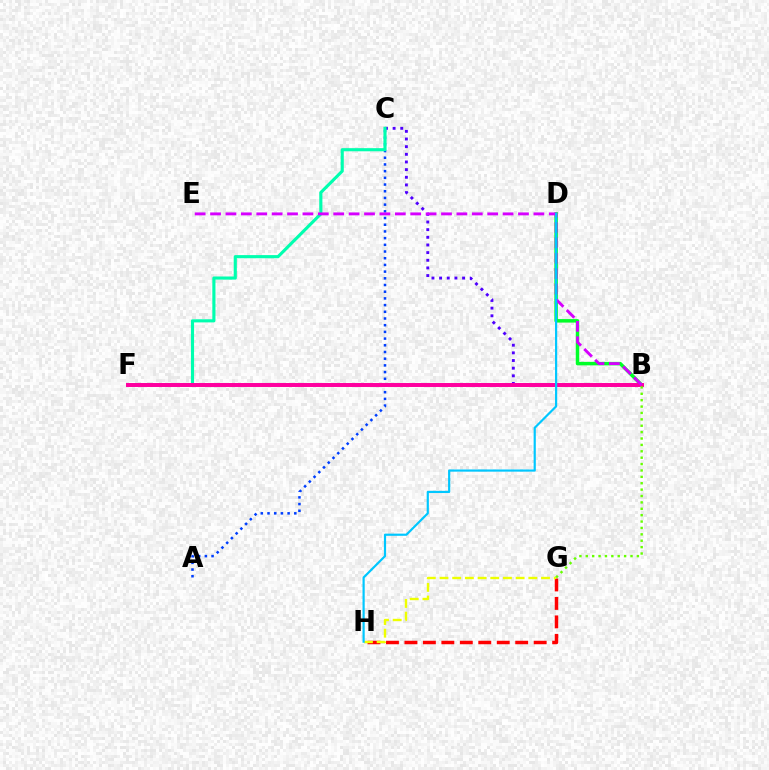{('B', 'C'): [{'color': '#4f00ff', 'line_style': 'dotted', 'thickness': 2.08}], ('A', 'C'): [{'color': '#003fff', 'line_style': 'dotted', 'thickness': 1.82}], ('B', 'F'): [{'color': '#ff8800', 'line_style': 'solid', 'thickness': 1.75}, {'color': '#ff00a0', 'line_style': 'solid', 'thickness': 2.85}], ('C', 'F'): [{'color': '#00ffaf', 'line_style': 'solid', 'thickness': 2.25}], ('G', 'H'): [{'color': '#ff0000', 'line_style': 'dashed', 'thickness': 2.51}, {'color': '#eeff00', 'line_style': 'dashed', 'thickness': 1.72}], ('B', 'D'): [{'color': '#00ff27', 'line_style': 'solid', 'thickness': 2.51}], ('B', 'E'): [{'color': '#d600ff', 'line_style': 'dashed', 'thickness': 2.09}], ('D', 'H'): [{'color': '#00c7ff', 'line_style': 'solid', 'thickness': 1.57}], ('B', 'G'): [{'color': '#66ff00', 'line_style': 'dotted', 'thickness': 1.74}]}